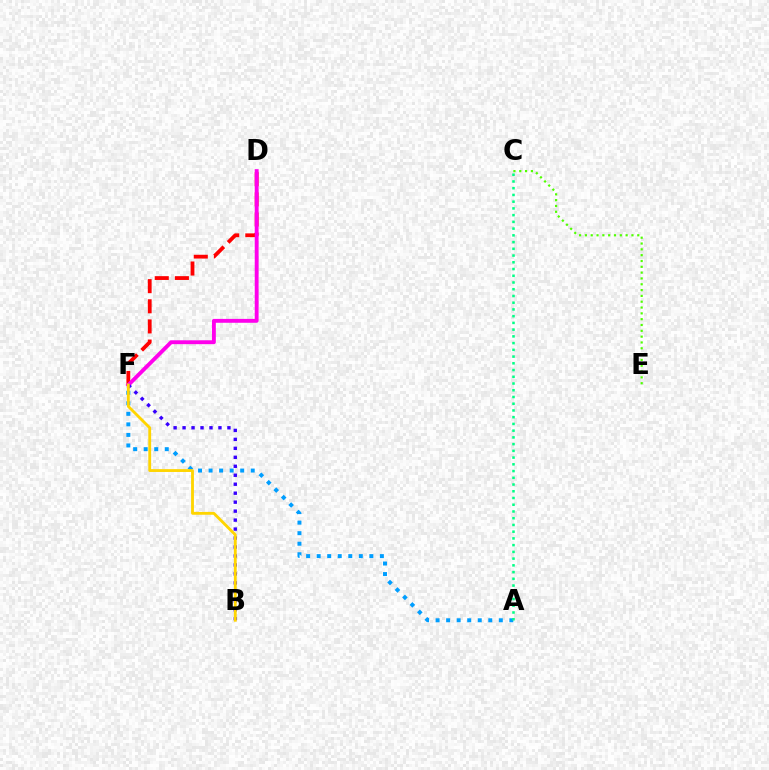{('A', 'F'): [{'color': '#009eff', 'line_style': 'dotted', 'thickness': 2.86}], ('C', 'E'): [{'color': '#4fff00', 'line_style': 'dotted', 'thickness': 1.58}], ('A', 'C'): [{'color': '#00ff86', 'line_style': 'dotted', 'thickness': 1.83}], ('D', 'F'): [{'color': '#ff0000', 'line_style': 'dashed', 'thickness': 2.74}, {'color': '#ff00ed', 'line_style': 'solid', 'thickness': 2.79}], ('B', 'F'): [{'color': '#3700ff', 'line_style': 'dotted', 'thickness': 2.44}, {'color': '#ffd500', 'line_style': 'solid', 'thickness': 2.04}]}